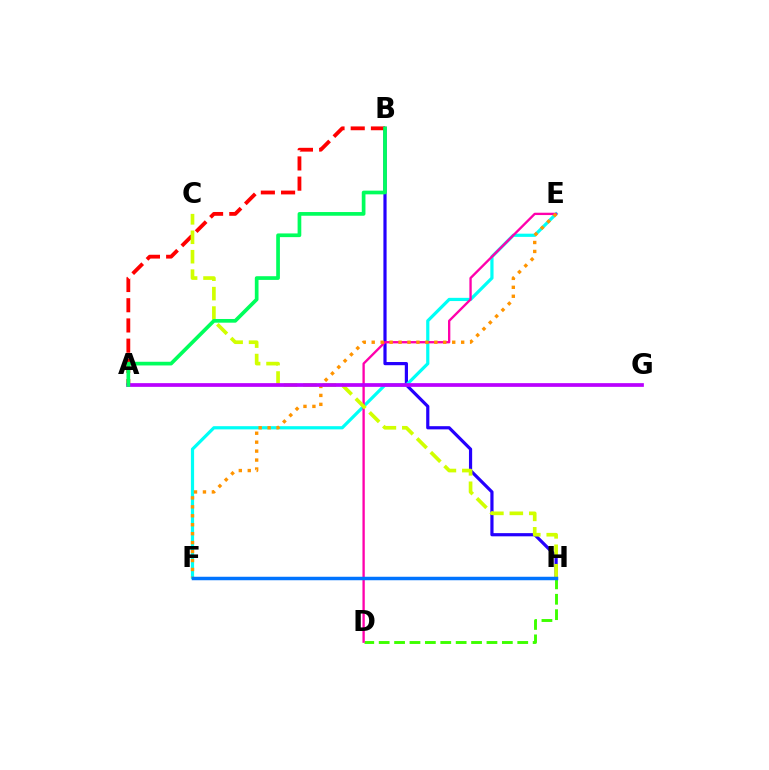{('B', 'H'): [{'color': '#2500ff', 'line_style': 'solid', 'thickness': 2.3}], ('E', 'F'): [{'color': '#00fff6', 'line_style': 'solid', 'thickness': 2.31}, {'color': '#ff9400', 'line_style': 'dotted', 'thickness': 2.43}], ('D', 'H'): [{'color': '#3dff00', 'line_style': 'dashed', 'thickness': 2.09}], ('D', 'E'): [{'color': '#ff00ac', 'line_style': 'solid', 'thickness': 1.68}], ('A', 'B'): [{'color': '#ff0000', 'line_style': 'dashed', 'thickness': 2.75}, {'color': '#00ff5c', 'line_style': 'solid', 'thickness': 2.66}], ('C', 'H'): [{'color': '#d1ff00', 'line_style': 'dashed', 'thickness': 2.64}], ('A', 'G'): [{'color': '#b900ff', 'line_style': 'solid', 'thickness': 2.67}], ('F', 'H'): [{'color': '#0074ff', 'line_style': 'solid', 'thickness': 2.51}]}